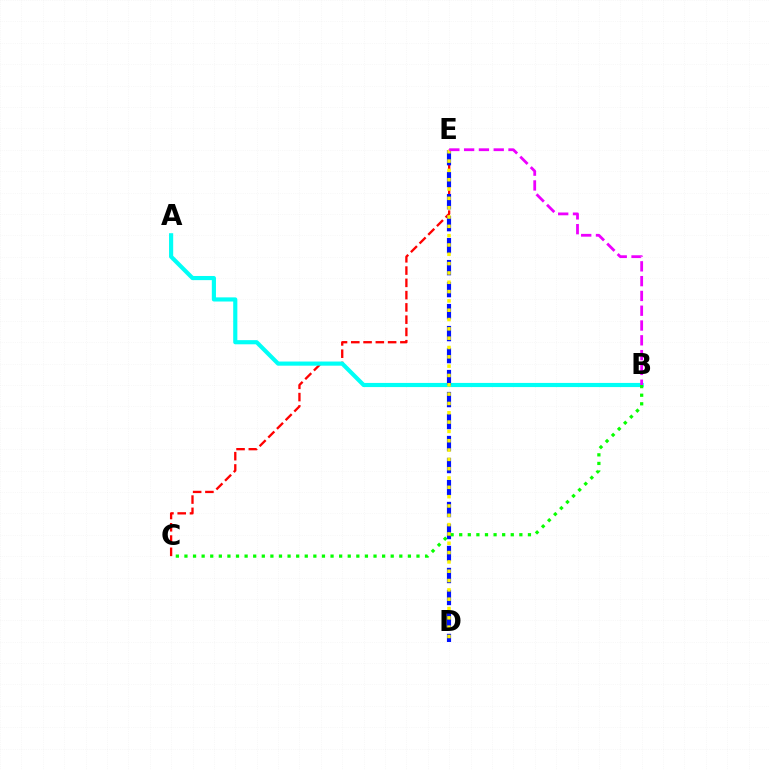{('C', 'E'): [{'color': '#ff0000', 'line_style': 'dashed', 'thickness': 1.67}], ('A', 'B'): [{'color': '#00fff6', 'line_style': 'solid', 'thickness': 2.99}], ('D', 'E'): [{'color': '#0010ff', 'line_style': 'dashed', 'thickness': 2.99}, {'color': '#fcf500', 'line_style': 'dotted', 'thickness': 2.53}], ('B', 'C'): [{'color': '#08ff00', 'line_style': 'dotted', 'thickness': 2.34}], ('B', 'E'): [{'color': '#ee00ff', 'line_style': 'dashed', 'thickness': 2.01}]}